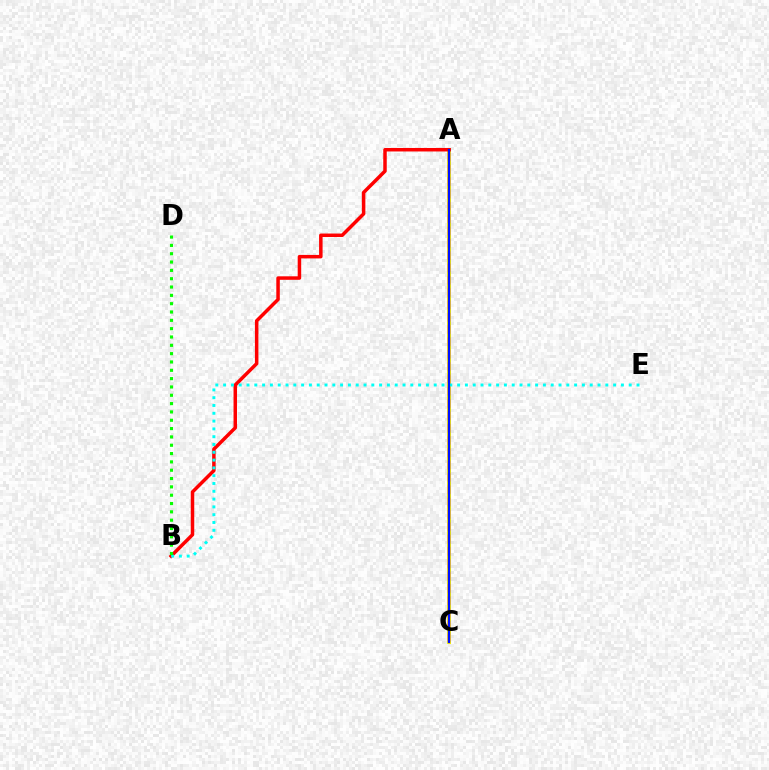{('A', 'C'): [{'color': '#fcf500', 'line_style': 'solid', 'thickness': 2.9}, {'color': '#ee00ff', 'line_style': 'dashed', 'thickness': 1.67}, {'color': '#0010ff', 'line_style': 'solid', 'thickness': 1.64}], ('A', 'B'): [{'color': '#ff0000', 'line_style': 'solid', 'thickness': 2.52}], ('B', 'E'): [{'color': '#00fff6', 'line_style': 'dotted', 'thickness': 2.12}], ('B', 'D'): [{'color': '#08ff00', 'line_style': 'dotted', 'thickness': 2.26}]}